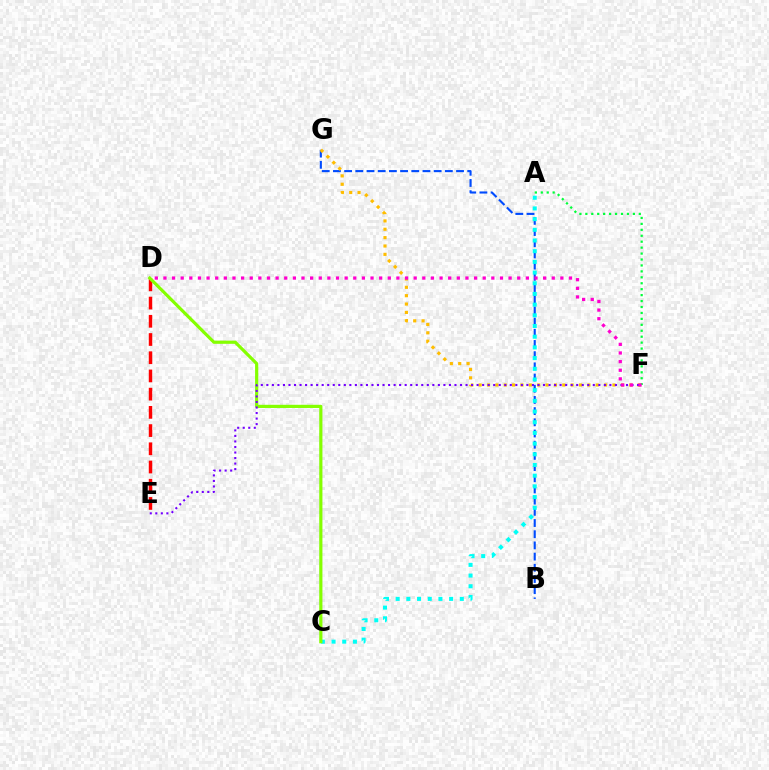{('B', 'G'): [{'color': '#004bff', 'line_style': 'dashed', 'thickness': 1.52}], ('A', 'C'): [{'color': '#00fff6', 'line_style': 'dotted', 'thickness': 2.9}], ('D', 'E'): [{'color': '#ff0000', 'line_style': 'dashed', 'thickness': 2.47}], ('A', 'F'): [{'color': '#00ff39', 'line_style': 'dotted', 'thickness': 1.61}], ('C', 'D'): [{'color': '#84ff00', 'line_style': 'solid', 'thickness': 2.29}], ('F', 'G'): [{'color': '#ffbd00', 'line_style': 'dotted', 'thickness': 2.27}], ('E', 'F'): [{'color': '#7200ff', 'line_style': 'dotted', 'thickness': 1.5}], ('D', 'F'): [{'color': '#ff00cf', 'line_style': 'dotted', 'thickness': 2.34}]}